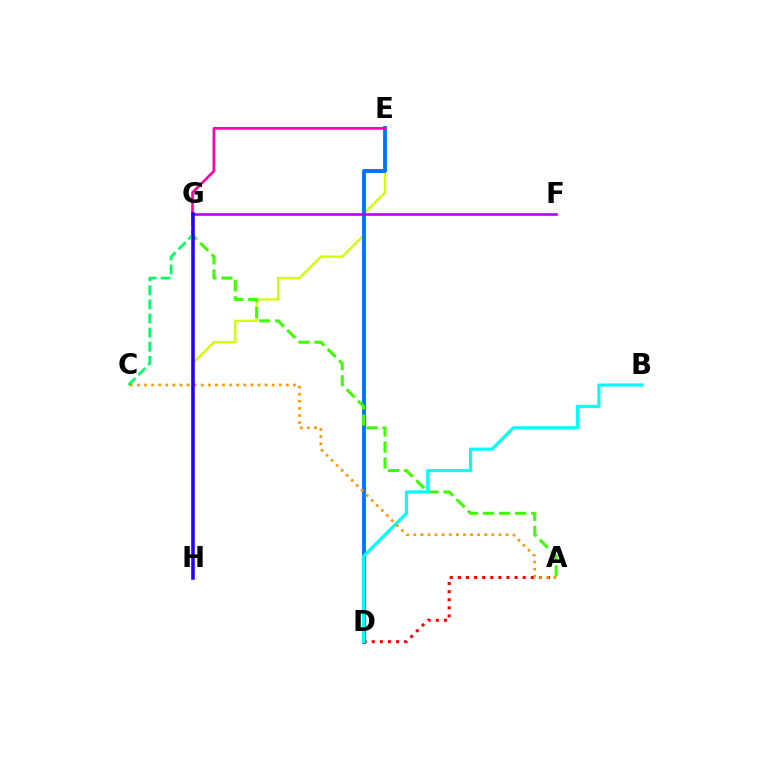{('A', 'D'): [{'color': '#ff0000', 'line_style': 'dotted', 'thickness': 2.2}], ('E', 'H'): [{'color': '#d1ff00', 'line_style': 'solid', 'thickness': 1.68}], ('D', 'E'): [{'color': '#0074ff', 'line_style': 'solid', 'thickness': 2.79}], ('A', 'G'): [{'color': '#3dff00', 'line_style': 'dashed', 'thickness': 2.18}], ('B', 'D'): [{'color': '#00fff6', 'line_style': 'solid', 'thickness': 2.27}], ('A', 'C'): [{'color': '#ff9400', 'line_style': 'dotted', 'thickness': 1.93}], ('E', 'G'): [{'color': '#ff00ac', 'line_style': 'solid', 'thickness': 1.93}], ('F', 'G'): [{'color': '#b900ff', 'line_style': 'solid', 'thickness': 1.89}], ('C', 'G'): [{'color': '#00ff5c', 'line_style': 'dashed', 'thickness': 1.91}], ('G', 'H'): [{'color': '#2500ff', 'line_style': 'solid', 'thickness': 2.55}]}